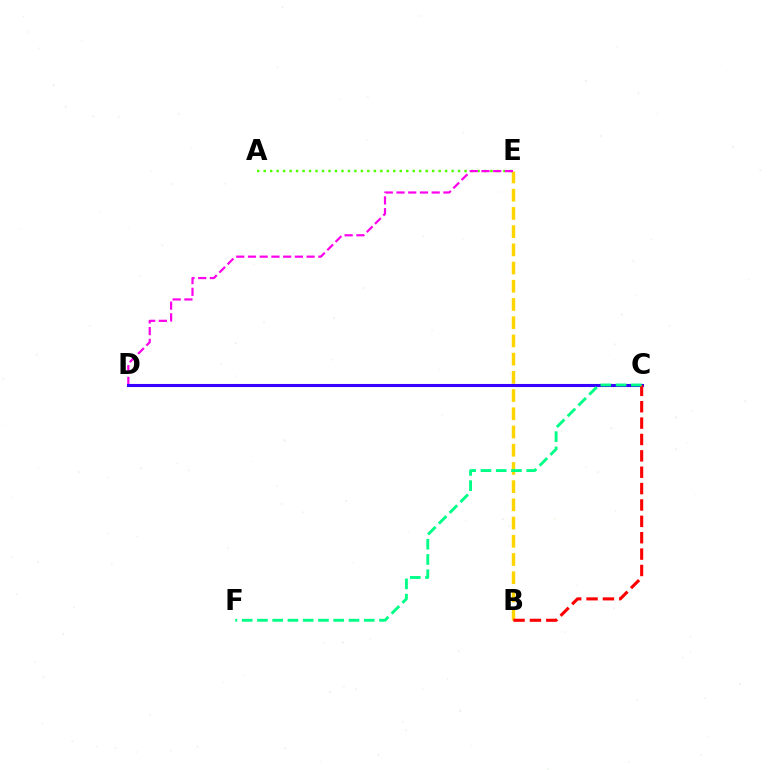{('A', 'E'): [{'color': '#4fff00', 'line_style': 'dotted', 'thickness': 1.76}], ('B', 'E'): [{'color': '#ffd500', 'line_style': 'dashed', 'thickness': 2.47}], ('C', 'D'): [{'color': '#009eff', 'line_style': 'dashed', 'thickness': 1.93}, {'color': '#3700ff', 'line_style': 'solid', 'thickness': 2.22}], ('D', 'E'): [{'color': '#ff00ed', 'line_style': 'dashed', 'thickness': 1.59}], ('B', 'C'): [{'color': '#ff0000', 'line_style': 'dashed', 'thickness': 2.22}], ('C', 'F'): [{'color': '#00ff86', 'line_style': 'dashed', 'thickness': 2.07}]}